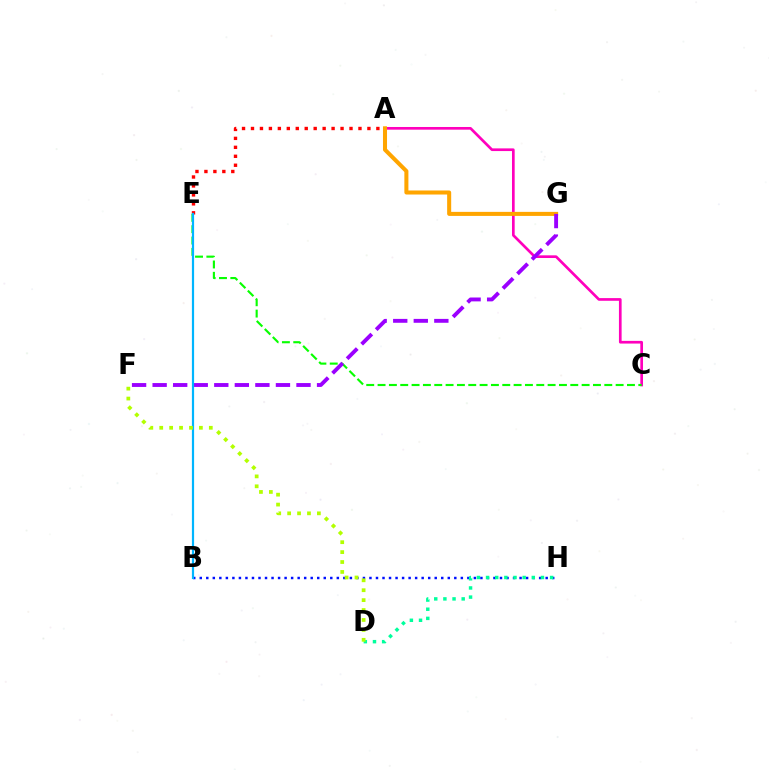{('B', 'H'): [{'color': '#0010ff', 'line_style': 'dotted', 'thickness': 1.77}], ('D', 'H'): [{'color': '#00ff9d', 'line_style': 'dotted', 'thickness': 2.49}], ('A', 'E'): [{'color': '#ff0000', 'line_style': 'dotted', 'thickness': 2.43}], ('A', 'C'): [{'color': '#ff00bd', 'line_style': 'solid', 'thickness': 1.93}], ('A', 'G'): [{'color': '#ffa500', 'line_style': 'solid', 'thickness': 2.91}], ('C', 'E'): [{'color': '#08ff00', 'line_style': 'dashed', 'thickness': 1.54}], ('F', 'G'): [{'color': '#9b00ff', 'line_style': 'dashed', 'thickness': 2.79}], ('B', 'E'): [{'color': '#00b5ff', 'line_style': 'solid', 'thickness': 1.58}], ('D', 'F'): [{'color': '#b3ff00', 'line_style': 'dotted', 'thickness': 2.69}]}